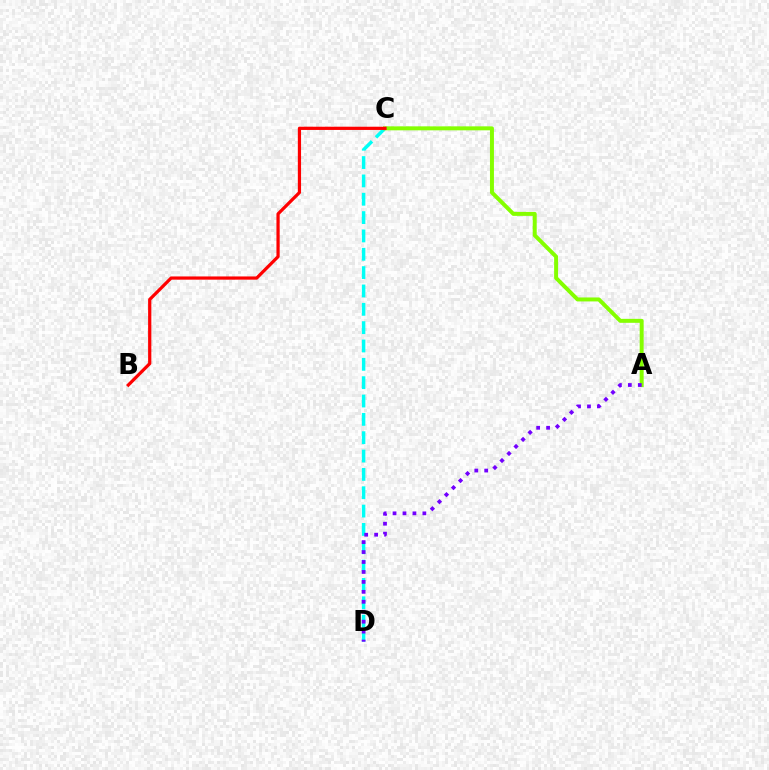{('C', 'D'): [{'color': '#00fff6', 'line_style': 'dashed', 'thickness': 2.49}], ('A', 'C'): [{'color': '#84ff00', 'line_style': 'solid', 'thickness': 2.86}], ('B', 'C'): [{'color': '#ff0000', 'line_style': 'solid', 'thickness': 2.32}], ('A', 'D'): [{'color': '#7200ff', 'line_style': 'dotted', 'thickness': 2.7}]}